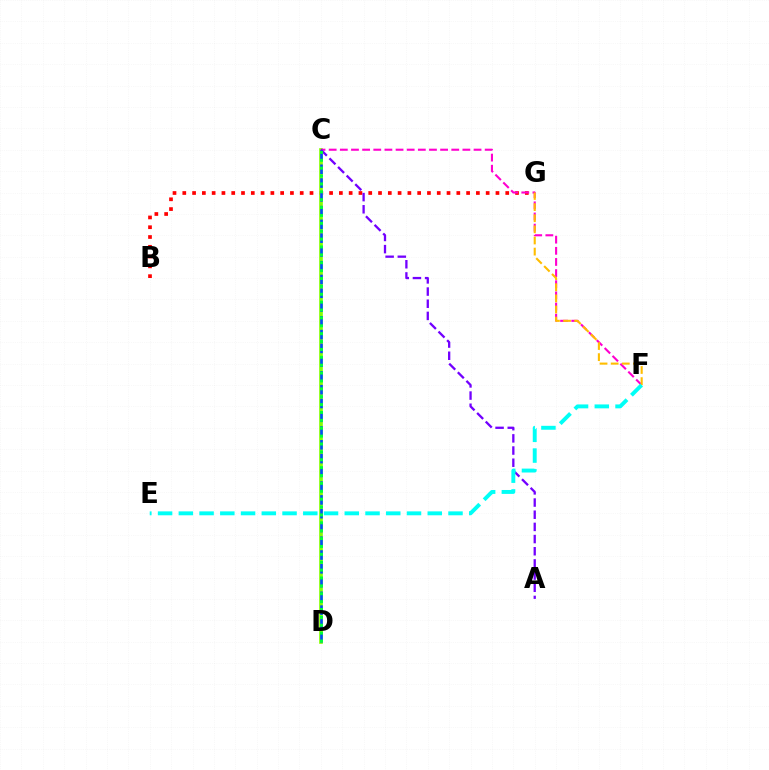{('B', 'G'): [{'color': '#ff0000', 'line_style': 'dotted', 'thickness': 2.66}], ('C', 'D'): [{'color': '#84ff00', 'line_style': 'solid', 'thickness': 2.64}, {'color': '#004bff', 'line_style': 'dashed', 'thickness': 1.87}, {'color': '#00ff39', 'line_style': 'dotted', 'thickness': 2.14}], ('C', 'F'): [{'color': '#ff00cf', 'line_style': 'dashed', 'thickness': 1.51}], ('F', 'G'): [{'color': '#ffbd00', 'line_style': 'dashed', 'thickness': 1.51}], ('A', 'C'): [{'color': '#7200ff', 'line_style': 'dashed', 'thickness': 1.65}], ('E', 'F'): [{'color': '#00fff6', 'line_style': 'dashed', 'thickness': 2.82}]}